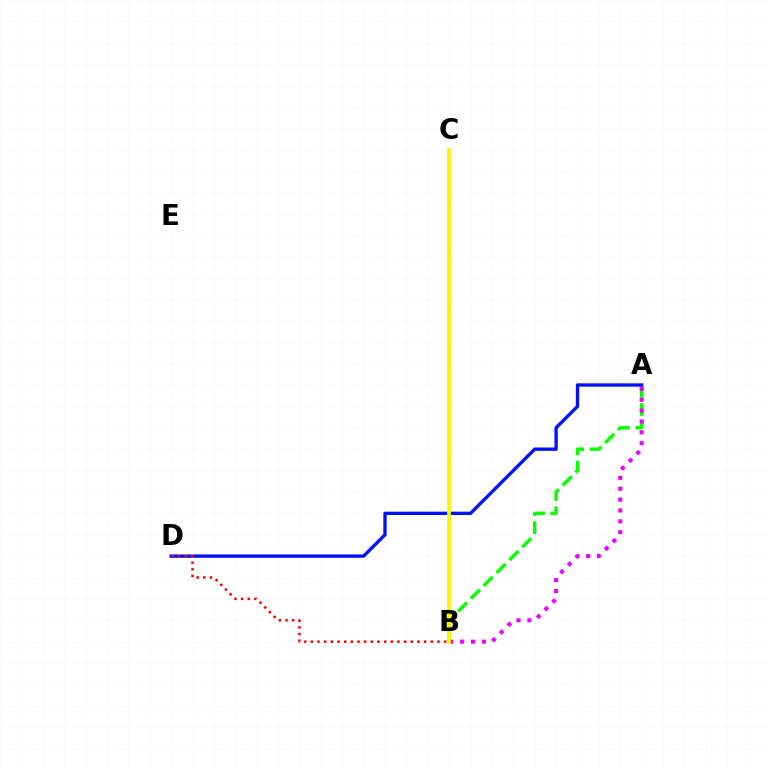{('B', 'C'): [{'color': '#00fff6', 'line_style': 'dotted', 'thickness': 1.88}, {'color': '#fcf500', 'line_style': 'solid', 'thickness': 2.71}], ('A', 'B'): [{'color': '#08ff00', 'line_style': 'dashed', 'thickness': 2.47}, {'color': '#ee00ff', 'line_style': 'dotted', 'thickness': 2.95}], ('A', 'D'): [{'color': '#0010ff', 'line_style': 'solid', 'thickness': 2.4}], ('B', 'D'): [{'color': '#ff0000', 'line_style': 'dotted', 'thickness': 1.81}]}